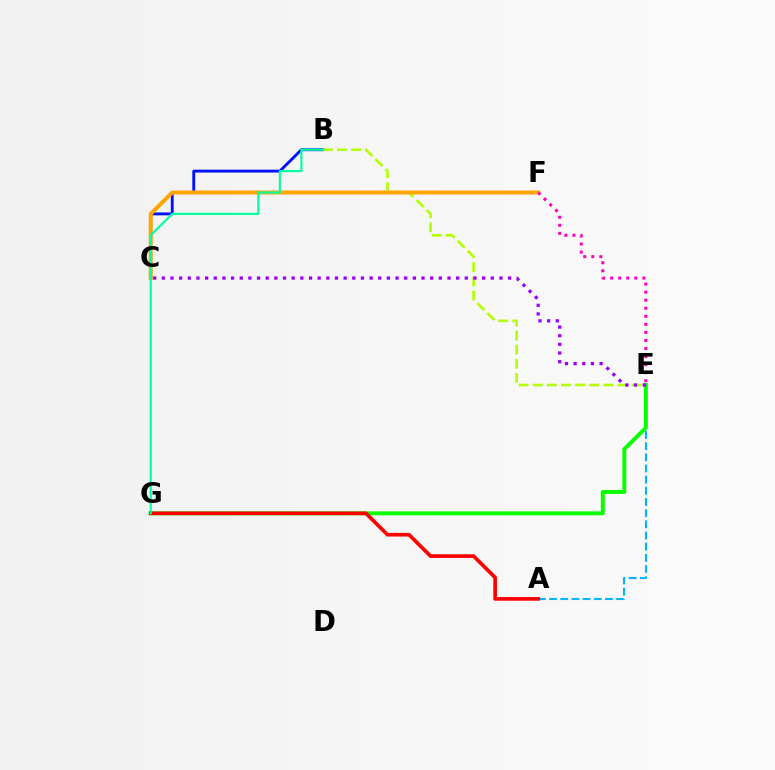{('B', 'C'): [{'color': '#0010ff', 'line_style': 'solid', 'thickness': 2.06}], ('B', 'E'): [{'color': '#b3ff00', 'line_style': 'dashed', 'thickness': 1.92}], ('A', 'E'): [{'color': '#00b5ff', 'line_style': 'dashed', 'thickness': 1.52}], ('C', 'F'): [{'color': '#ffa500', 'line_style': 'solid', 'thickness': 2.85}], ('E', 'G'): [{'color': '#08ff00', 'line_style': 'solid', 'thickness': 2.84}], ('E', 'F'): [{'color': '#ff00bd', 'line_style': 'dotted', 'thickness': 2.19}], ('C', 'E'): [{'color': '#9b00ff', 'line_style': 'dotted', 'thickness': 2.35}], ('A', 'G'): [{'color': '#ff0000', 'line_style': 'solid', 'thickness': 2.63}], ('B', 'G'): [{'color': '#00ff9d', 'line_style': 'solid', 'thickness': 1.54}]}